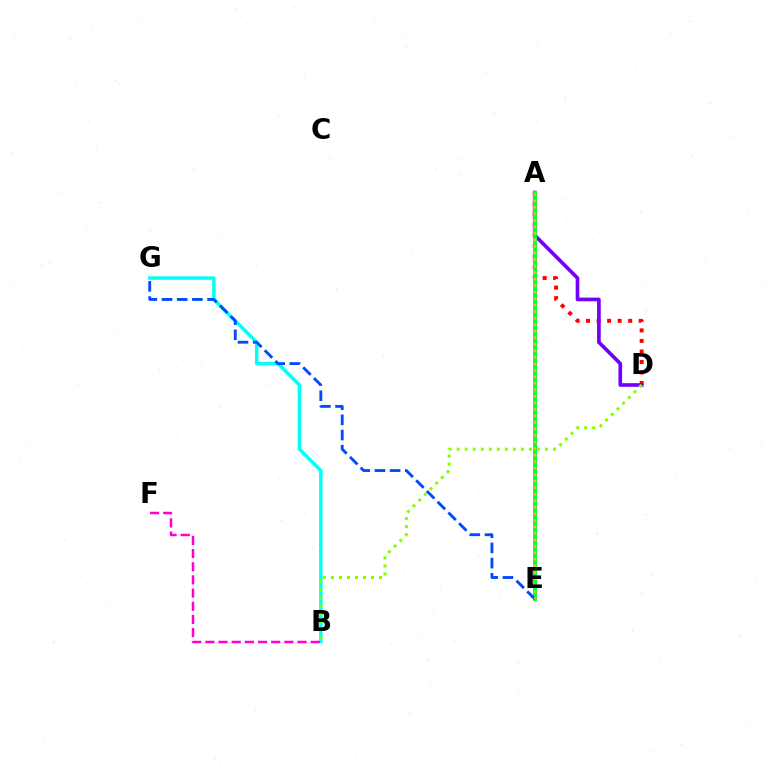{('A', 'D'): [{'color': '#ff0000', 'line_style': 'dotted', 'thickness': 2.86}, {'color': '#7200ff', 'line_style': 'solid', 'thickness': 2.64}], ('B', 'G'): [{'color': '#00fff6', 'line_style': 'solid', 'thickness': 2.5}], ('A', 'E'): [{'color': '#00ff39', 'line_style': 'solid', 'thickness': 2.81}, {'color': '#ffbd00', 'line_style': 'dotted', 'thickness': 1.77}], ('E', 'G'): [{'color': '#004bff', 'line_style': 'dashed', 'thickness': 2.06}], ('B', 'F'): [{'color': '#ff00cf', 'line_style': 'dashed', 'thickness': 1.79}], ('B', 'D'): [{'color': '#84ff00', 'line_style': 'dotted', 'thickness': 2.18}]}